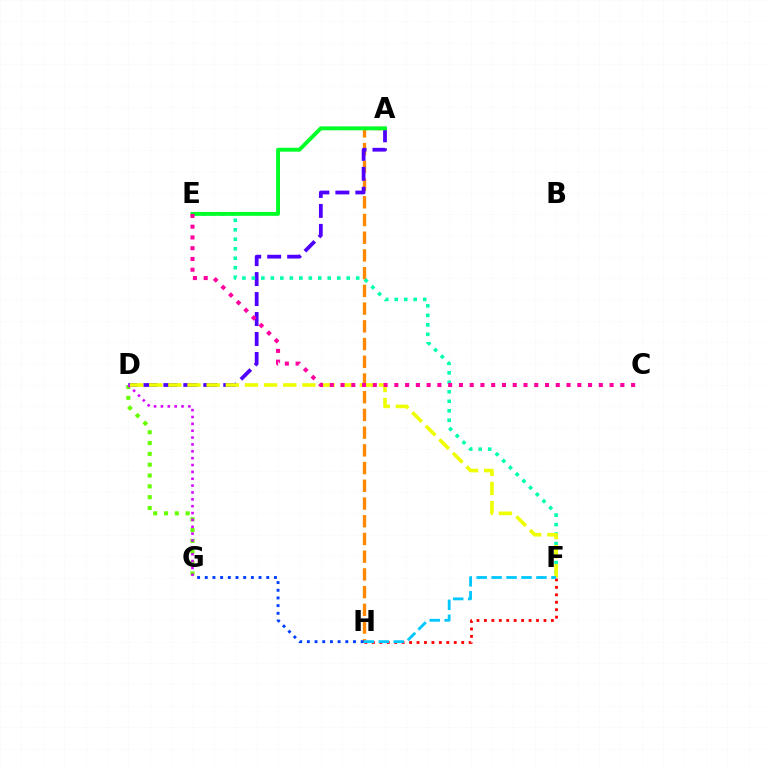{('D', 'G'): [{'color': '#66ff00', 'line_style': 'dotted', 'thickness': 2.94}, {'color': '#d600ff', 'line_style': 'dotted', 'thickness': 1.86}], ('A', 'H'): [{'color': '#ff8800', 'line_style': 'dashed', 'thickness': 2.41}], ('A', 'D'): [{'color': '#4f00ff', 'line_style': 'dashed', 'thickness': 2.71}], ('F', 'H'): [{'color': '#ff0000', 'line_style': 'dotted', 'thickness': 2.02}, {'color': '#00c7ff', 'line_style': 'dashed', 'thickness': 2.03}], ('E', 'F'): [{'color': '#00ffaf', 'line_style': 'dotted', 'thickness': 2.58}], ('D', 'F'): [{'color': '#eeff00', 'line_style': 'dashed', 'thickness': 2.6}], ('G', 'H'): [{'color': '#003fff', 'line_style': 'dotted', 'thickness': 2.09}], ('A', 'E'): [{'color': '#00ff27', 'line_style': 'solid', 'thickness': 2.8}], ('C', 'E'): [{'color': '#ff00a0', 'line_style': 'dotted', 'thickness': 2.92}]}